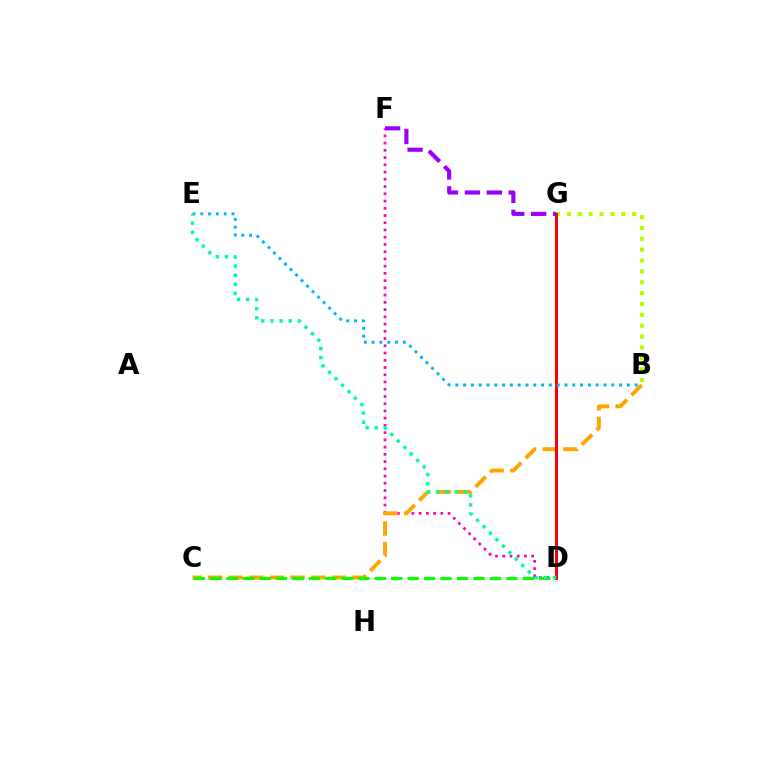{('D', 'F'): [{'color': '#ff00bd', 'line_style': 'dotted', 'thickness': 1.97}], ('B', 'G'): [{'color': '#b3ff00', 'line_style': 'dotted', 'thickness': 2.95}], ('B', 'C'): [{'color': '#ffa500', 'line_style': 'dashed', 'thickness': 2.8}], ('C', 'D'): [{'color': '#08ff00', 'line_style': 'dashed', 'thickness': 2.24}], ('D', 'G'): [{'color': '#0010ff', 'line_style': 'solid', 'thickness': 1.81}, {'color': '#ff0000', 'line_style': 'solid', 'thickness': 2.08}], ('B', 'E'): [{'color': '#00b5ff', 'line_style': 'dotted', 'thickness': 2.12}], ('D', 'E'): [{'color': '#00ff9d', 'line_style': 'dotted', 'thickness': 2.48}], ('F', 'G'): [{'color': '#9b00ff', 'line_style': 'dashed', 'thickness': 2.98}]}